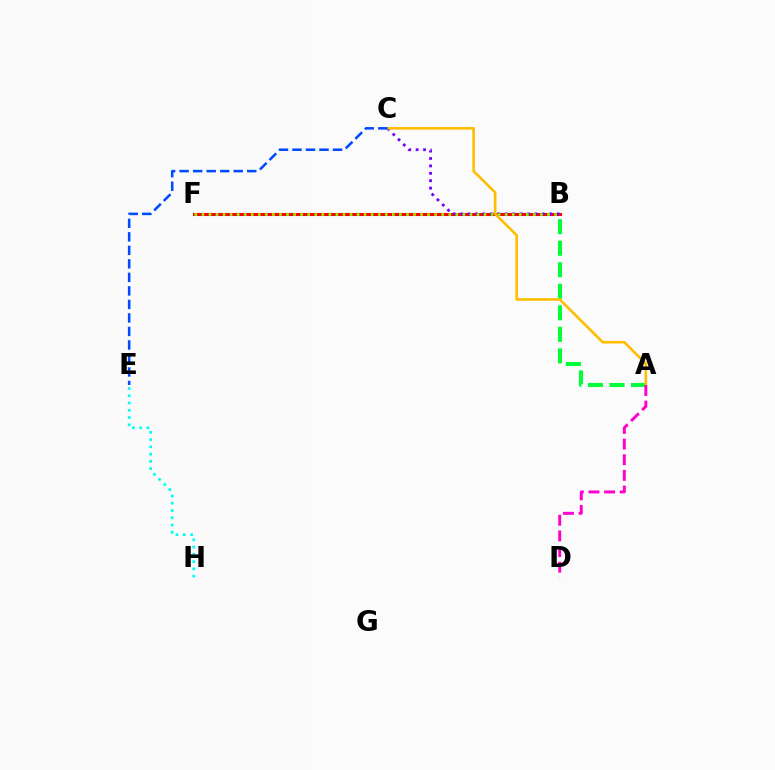{('B', 'F'): [{'color': '#ff0000', 'line_style': 'solid', 'thickness': 2.2}, {'color': '#84ff00', 'line_style': 'dotted', 'thickness': 1.92}], ('B', 'C'): [{'color': '#7200ff', 'line_style': 'dotted', 'thickness': 2.01}], ('A', 'B'): [{'color': '#00ff39', 'line_style': 'dashed', 'thickness': 2.92}], ('A', 'C'): [{'color': '#ffbd00', 'line_style': 'solid', 'thickness': 1.88}], ('E', 'H'): [{'color': '#00fff6', 'line_style': 'dotted', 'thickness': 1.97}], ('C', 'E'): [{'color': '#004bff', 'line_style': 'dashed', 'thickness': 1.84}], ('A', 'D'): [{'color': '#ff00cf', 'line_style': 'dashed', 'thickness': 2.13}]}